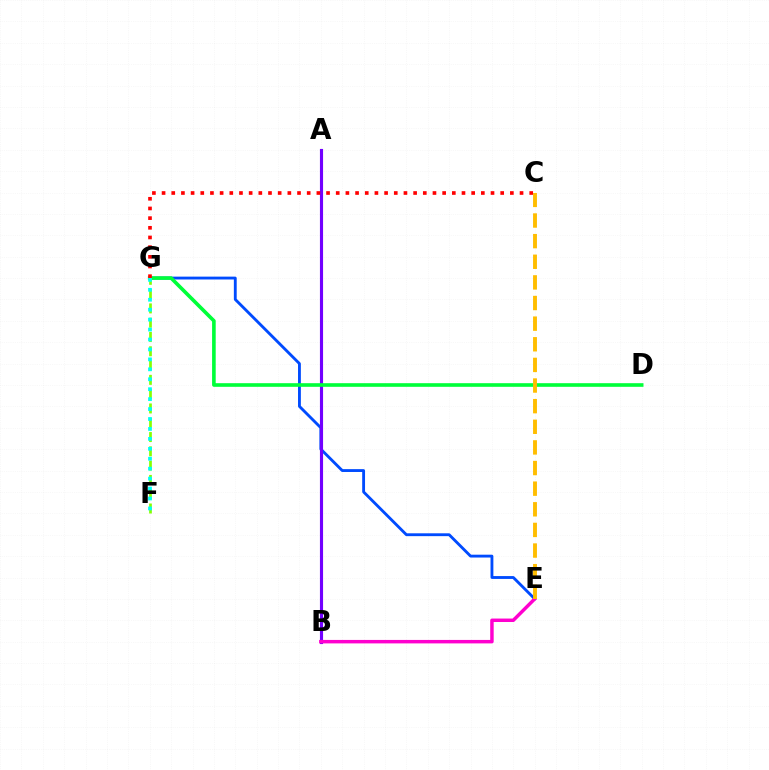{('E', 'G'): [{'color': '#004bff', 'line_style': 'solid', 'thickness': 2.05}], ('A', 'B'): [{'color': '#7200ff', 'line_style': 'solid', 'thickness': 2.25}], ('D', 'G'): [{'color': '#00ff39', 'line_style': 'solid', 'thickness': 2.61}], ('B', 'E'): [{'color': '#ff00cf', 'line_style': 'solid', 'thickness': 2.49}], ('F', 'G'): [{'color': '#84ff00', 'line_style': 'dashed', 'thickness': 1.94}, {'color': '#00fff6', 'line_style': 'dotted', 'thickness': 2.7}], ('C', 'G'): [{'color': '#ff0000', 'line_style': 'dotted', 'thickness': 2.63}], ('C', 'E'): [{'color': '#ffbd00', 'line_style': 'dashed', 'thickness': 2.8}]}